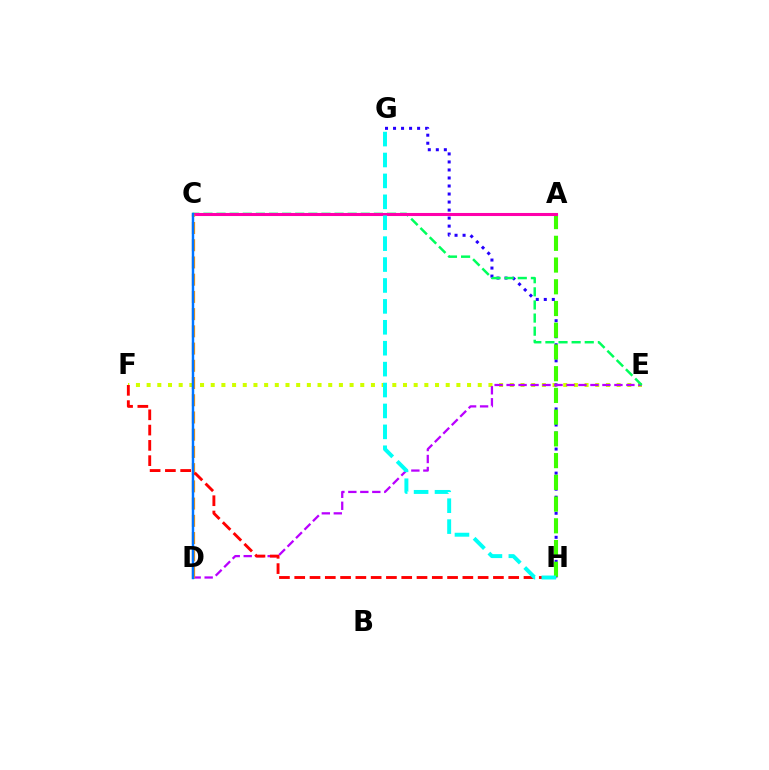{('E', 'F'): [{'color': '#d1ff00', 'line_style': 'dotted', 'thickness': 2.9}], ('G', 'H'): [{'color': '#2500ff', 'line_style': 'dotted', 'thickness': 2.18}, {'color': '#00fff6', 'line_style': 'dashed', 'thickness': 2.84}], ('D', 'E'): [{'color': '#b900ff', 'line_style': 'dashed', 'thickness': 1.63}], ('C', 'E'): [{'color': '#00ff5c', 'line_style': 'dashed', 'thickness': 1.78}], ('A', 'H'): [{'color': '#3dff00', 'line_style': 'dashed', 'thickness': 2.95}], ('A', 'C'): [{'color': '#ff00ac', 'line_style': 'solid', 'thickness': 2.2}], ('C', 'D'): [{'color': '#ff9400', 'line_style': 'dashed', 'thickness': 2.34}, {'color': '#0074ff', 'line_style': 'solid', 'thickness': 1.76}], ('F', 'H'): [{'color': '#ff0000', 'line_style': 'dashed', 'thickness': 2.08}]}